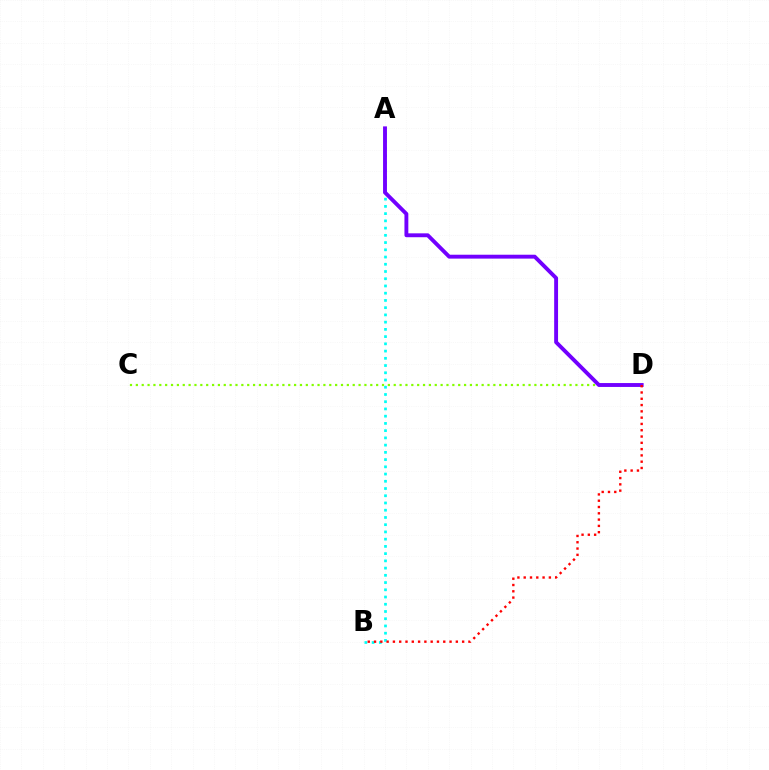{('A', 'B'): [{'color': '#00fff6', 'line_style': 'dotted', 'thickness': 1.97}], ('C', 'D'): [{'color': '#84ff00', 'line_style': 'dotted', 'thickness': 1.59}], ('A', 'D'): [{'color': '#7200ff', 'line_style': 'solid', 'thickness': 2.8}], ('B', 'D'): [{'color': '#ff0000', 'line_style': 'dotted', 'thickness': 1.71}]}